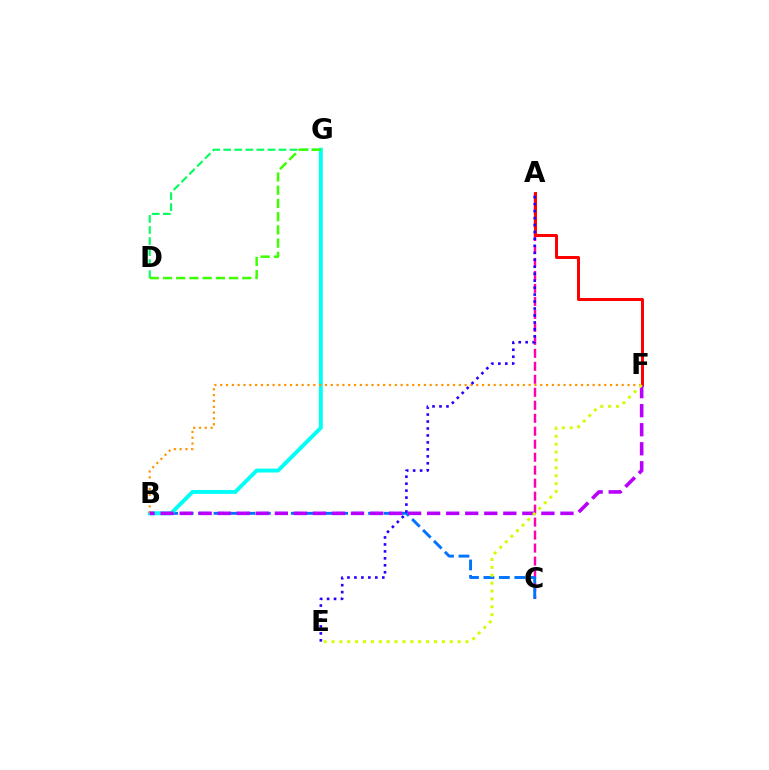{('D', 'G'): [{'color': '#00ff5c', 'line_style': 'dashed', 'thickness': 1.5}, {'color': '#3dff00', 'line_style': 'dashed', 'thickness': 1.8}], ('A', 'C'): [{'color': '#ff00ac', 'line_style': 'dashed', 'thickness': 1.76}], ('B', 'C'): [{'color': '#0074ff', 'line_style': 'dashed', 'thickness': 2.1}], ('B', 'G'): [{'color': '#00fff6', 'line_style': 'solid', 'thickness': 2.81}], ('B', 'F'): [{'color': '#ff9400', 'line_style': 'dotted', 'thickness': 1.58}, {'color': '#b900ff', 'line_style': 'dashed', 'thickness': 2.59}], ('A', 'F'): [{'color': '#ff0000', 'line_style': 'solid', 'thickness': 2.15}], ('A', 'E'): [{'color': '#2500ff', 'line_style': 'dotted', 'thickness': 1.89}], ('E', 'F'): [{'color': '#d1ff00', 'line_style': 'dotted', 'thickness': 2.14}]}